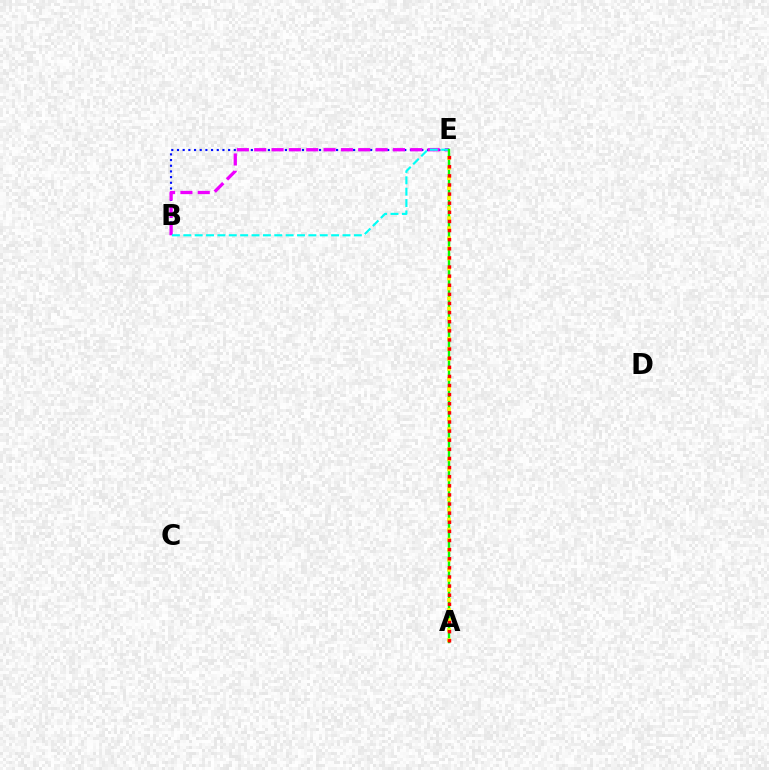{('B', 'E'): [{'color': '#0010ff', 'line_style': 'dotted', 'thickness': 1.54}, {'color': '#ee00ff', 'line_style': 'dashed', 'thickness': 2.36}, {'color': '#00fff6', 'line_style': 'dashed', 'thickness': 1.54}], ('A', 'E'): [{'color': '#08ff00', 'line_style': 'solid', 'thickness': 1.75}, {'color': '#fcf500', 'line_style': 'dotted', 'thickness': 2.73}, {'color': '#ff0000', 'line_style': 'dotted', 'thickness': 2.48}]}